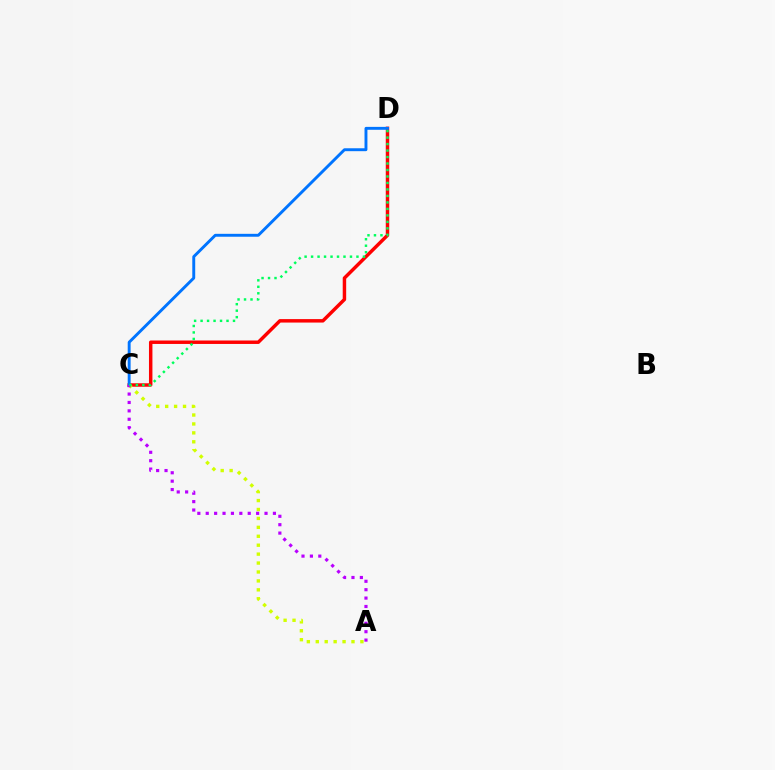{('C', 'D'): [{'color': '#ff0000', 'line_style': 'solid', 'thickness': 2.49}, {'color': '#0074ff', 'line_style': 'solid', 'thickness': 2.1}, {'color': '#00ff5c', 'line_style': 'dotted', 'thickness': 1.76}], ('A', 'C'): [{'color': '#d1ff00', 'line_style': 'dotted', 'thickness': 2.43}, {'color': '#b900ff', 'line_style': 'dotted', 'thickness': 2.28}]}